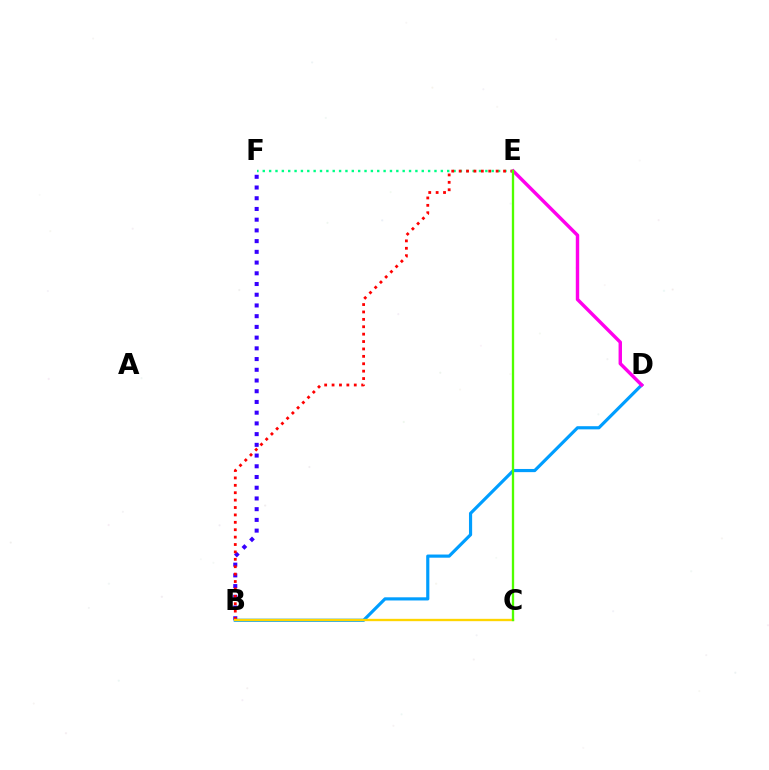{('B', 'F'): [{'color': '#3700ff', 'line_style': 'dotted', 'thickness': 2.91}], ('E', 'F'): [{'color': '#00ff86', 'line_style': 'dotted', 'thickness': 1.73}], ('B', 'D'): [{'color': '#009eff', 'line_style': 'solid', 'thickness': 2.28}], ('B', 'E'): [{'color': '#ff0000', 'line_style': 'dotted', 'thickness': 2.01}], ('D', 'E'): [{'color': '#ff00ed', 'line_style': 'solid', 'thickness': 2.46}], ('B', 'C'): [{'color': '#ffd500', 'line_style': 'solid', 'thickness': 1.69}], ('C', 'E'): [{'color': '#4fff00', 'line_style': 'solid', 'thickness': 1.67}]}